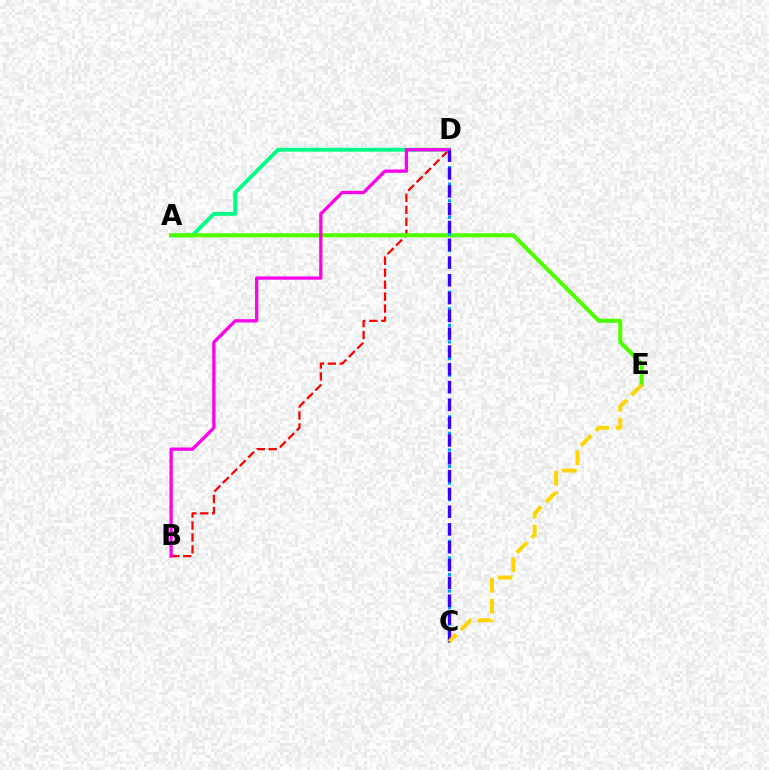{('B', 'D'): [{'color': '#ff0000', 'line_style': 'dashed', 'thickness': 1.62}, {'color': '#ff00ed', 'line_style': 'solid', 'thickness': 2.36}], ('A', 'D'): [{'color': '#00ff86', 'line_style': 'solid', 'thickness': 2.78}], ('A', 'E'): [{'color': '#4fff00', 'line_style': 'solid', 'thickness': 2.91}], ('C', 'D'): [{'color': '#009eff', 'line_style': 'dotted', 'thickness': 2.26}, {'color': '#3700ff', 'line_style': 'dashed', 'thickness': 2.42}], ('C', 'E'): [{'color': '#ffd500', 'line_style': 'dashed', 'thickness': 2.84}]}